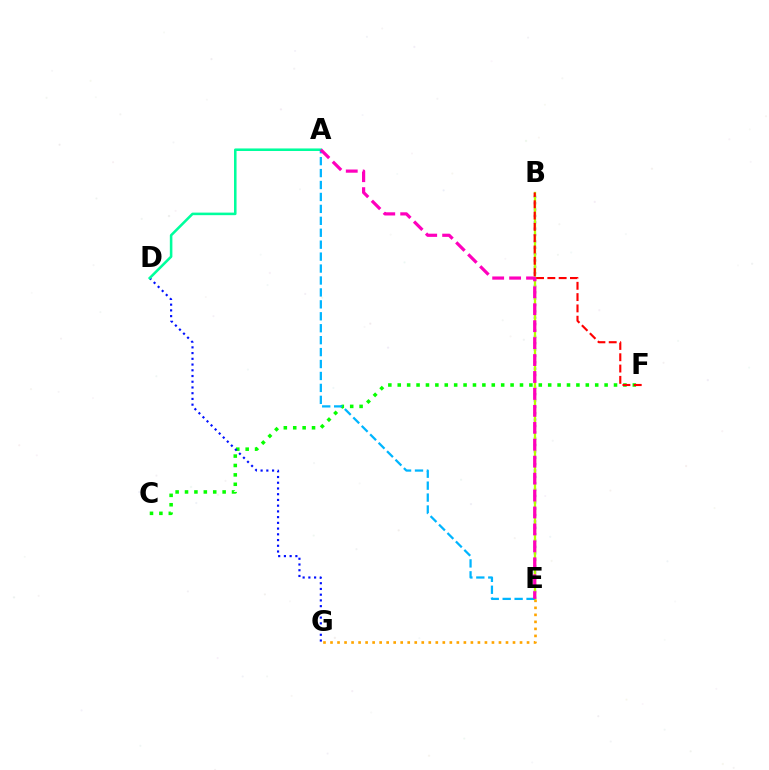{('C', 'F'): [{'color': '#08ff00', 'line_style': 'dotted', 'thickness': 2.55}], ('B', 'E'): [{'color': '#9b00ff', 'line_style': 'dotted', 'thickness': 1.73}, {'color': '#b3ff00', 'line_style': 'solid', 'thickness': 1.67}], ('D', 'G'): [{'color': '#0010ff', 'line_style': 'dotted', 'thickness': 1.56}], ('E', 'G'): [{'color': '#ffa500', 'line_style': 'dotted', 'thickness': 1.91}], ('A', 'D'): [{'color': '#00ff9d', 'line_style': 'solid', 'thickness': 1.84}], ('B', 'F'): [{'color': '#ff0000', 'line_style': 'dashed', 'thickness': 1.54}], ('A', 'E'): [{'color': '#00b5ff', 'line_style': 'dashed', 'thickness': 1.62}, {'color': '#ff00bd', 'line_style': 'dashed', 'thickness': 2.3}]}